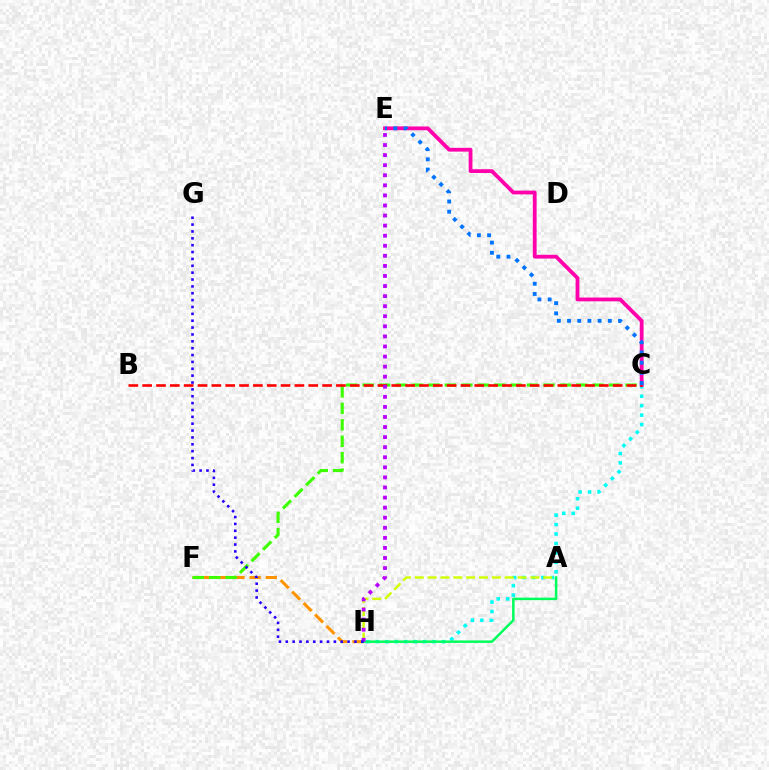{('C', 'H'): [{'color': '#00fff6', 'line_style': 'dotted', 'thickness': 2.57}], ('C', 'E'): [{'color': '#ff00ac', 'line_style': 'solid', 'thickness': 2.73}, {'color': '#0074ff', 'line_style': 'dotted', 'thickness': 2.77}], ('F', 'H'): [{'color': '#ff9400', 'line_style': 'dashed', 'thickness': 2.2}], ('A', 'H'): [{'color': '#d1ff00', 'line_style': 'dashed', 'thickness': 1.75}, {'color': '#00ff5c', 'line_style': 'solid', 'thickness': 1.79}], ('C', 'F'): [{'color': '#3dff00', 'line_style': 'dashed', 'thickness': 2.23}], ('B', 'C'): [{'color': '#ff0000', 'line_style': 'dashed', 'thickness': 1.88}], ('E', 'H'): [{'color': '#b900ff', 'line_style': 'dotted', 'thickness': 2.74}], ('G', 'H'): [{'color': '#2500ff', 'line_style': 'dotted', 'thickness': 1.87}]}